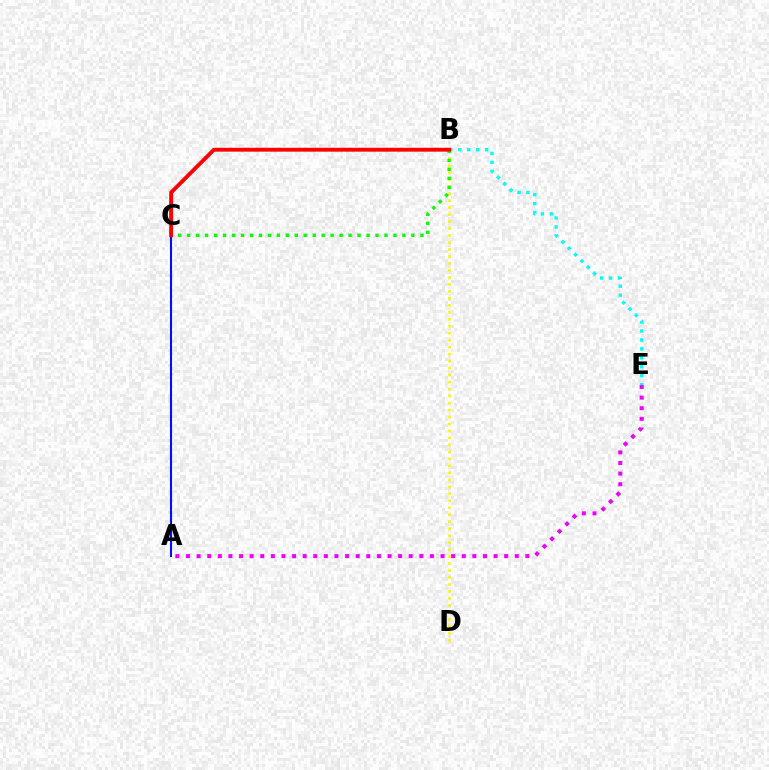{('A', 'E'): [{'color': '#ee00ff', 'line_style': 'dotted', 'thickness': 2.88}], ('B', 'D'): [{'color': '#fcf500', 'line_style': 'dotted', 'thickness': 1.9}], ('A', 'C'): [{'color': '#0010ff', 'line_style': 'solid', 'thickness': 1.51}], ('B', 'E'): [{'color': '#00fff6', 'line_style': 'dotted', 'thickness': 2.43}], ('B', 'C'): [{'color': '#08ff00', 'line_style': 'dotted', 'thickness': 2.44}, {'color': '#ff0000', 'line_style': 'solid', 'thickness': 2.79}]}